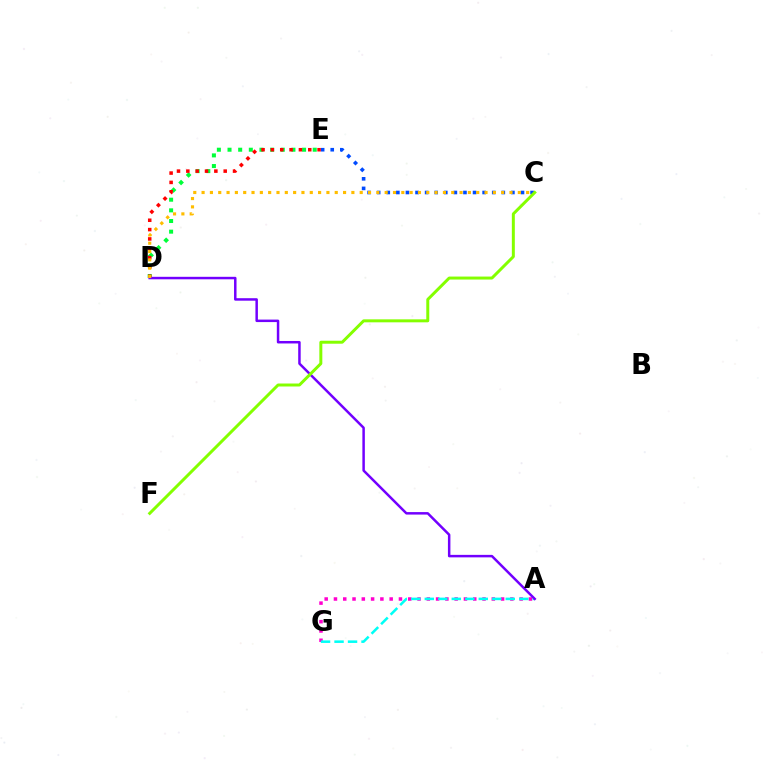{('D', 'E'): [{'color': '#00ff39', 'line_style': 'dotted', 'thickness': 2.89}, {'color': '#ff0000', 'line_style': 'dotted', 'thickness': 2.54}], ('A', 'G'): [{'color': '#ff00cf', 'line_style': 'dotted', 'thickness': 2.52}, {'color': '#00fff6', 'line_style': 'dashed', 'thickness': 1.83}], ('C', 'E'): [{'color': '#004bff', 'line_style': 'dotted', 'thickness': 2.6}], ('A', 'D'): [{'color': '#7200ff', 'line_style': 'solid', 'thickness': 1.79}], ('C', 'D'): [{'color': '#ffbd00', 'line_style': 'dotted', 'thickness': 2.26}], ('C', 'F'): [{'color': '#84ff00', 'line_style': 'solid', 'thickness': 2.14}]}